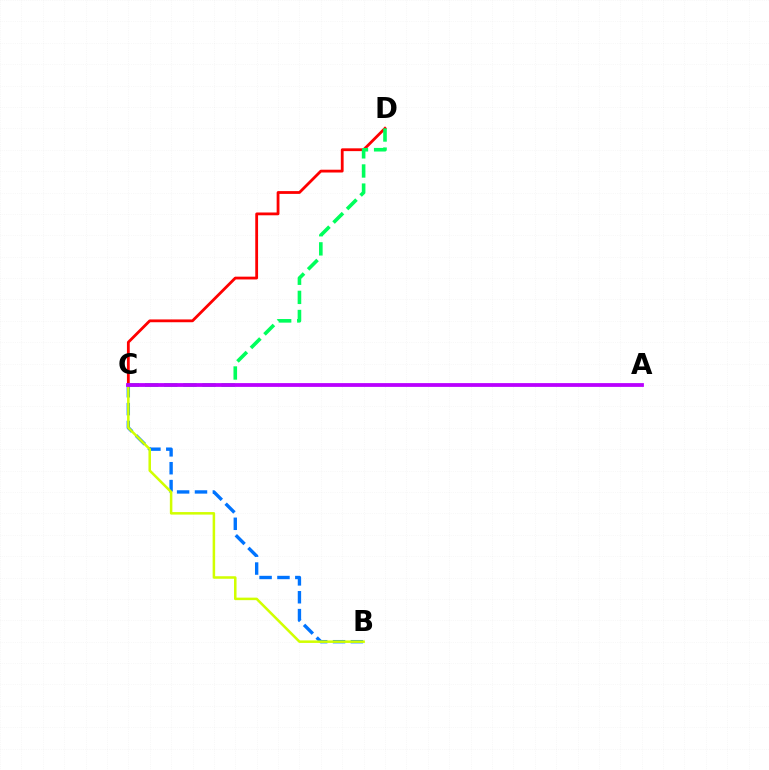{('B', 'C'): [{'color': '#0074ff', 'line_style': 'dashed', 'thickness': 2.43}, {'color': '#d1ff00', 'line_style': 'solid', 'thickness': 1.82}], ('C', 'D'): [{'color': '#ff0000', 'line_style': 'solid', 'thickness': 2.02}, {'color': '#00ff5c', 'line_style': 'dashed', 'thickness': 2.6}], ('A', 'C'): [{'color': '#b900ff', 'line_style': 'solid', 'thickness': 2.72}]}